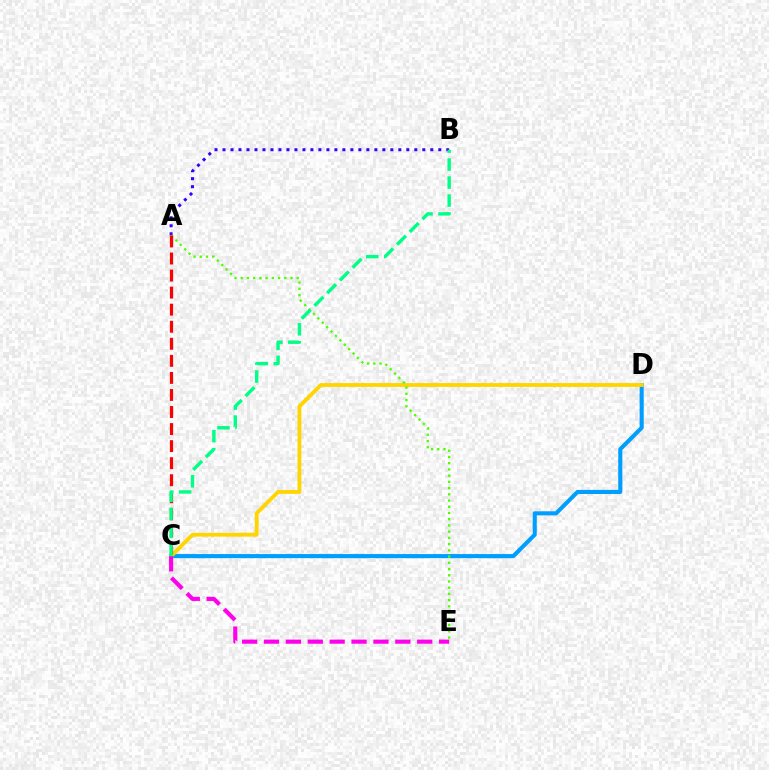{('A', 'B'): [{'color': '#3700ff', 'line_style': 'dotted', 'thickness': 2.17}], ('C', 'D'): [{'color': '#009eff', 'line_style': 'solid', 'thickness': 2.95}, {'color': '#ffd500', 'line_style': 'solid', 'thickness': 2.76}], ('C', 'E'): [{'color': '#ff00ed', 'line_style': 'dashed', 'thickness': 2.97}], ('A', 'E'): [{'color': '#4fff00', 'line_style': 'dotted', 'thickness': 1.69}], ('A', 'C'): [{'color': '#ff0000', 'line_style': 'dashed', 'thickness': 2.32}], ('B', 'C'): [{'color': '#00ff86', 'line_style': 'dashed', 'thickness': 2.44}]}